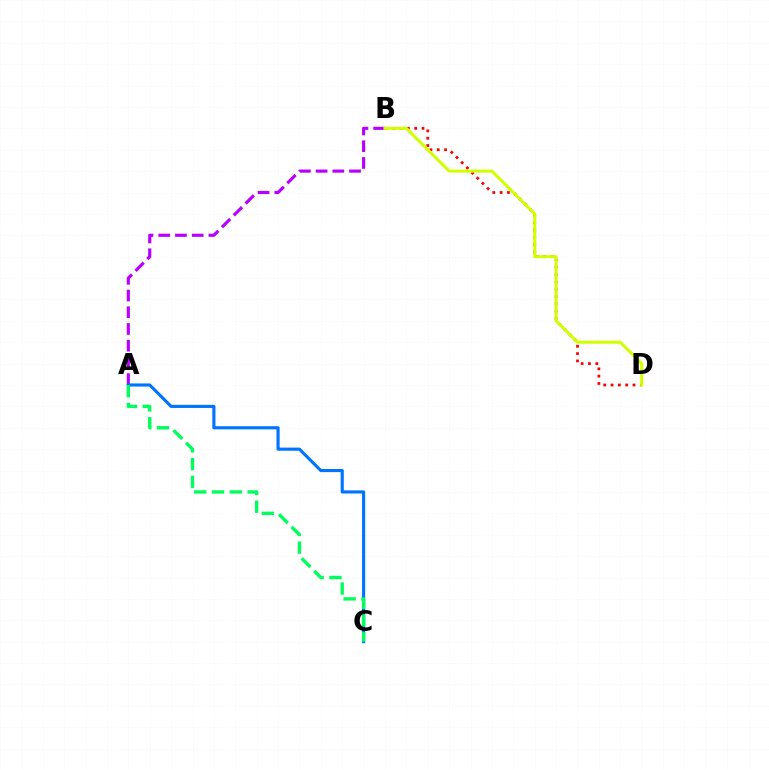{('B', 'D'): [{'color': '#ff0000', 'line_style': 'dotted', 'thickness': 1.99}, {'color': '#d1ff00', 'line_style': 'solid', 'thickness': 2.18}], ('A', 'B'): [{'color': '#b900ff', 'line_style': 'dashed', 'thickness': 2.27}], ('A', 'C'): [{'color': '#0074ff', 'line_style': 'solid', 'thickness': 2.25}, {'color': '#00ff5c', 'line_style': 'dashed', 'thickness': 2.42}]}